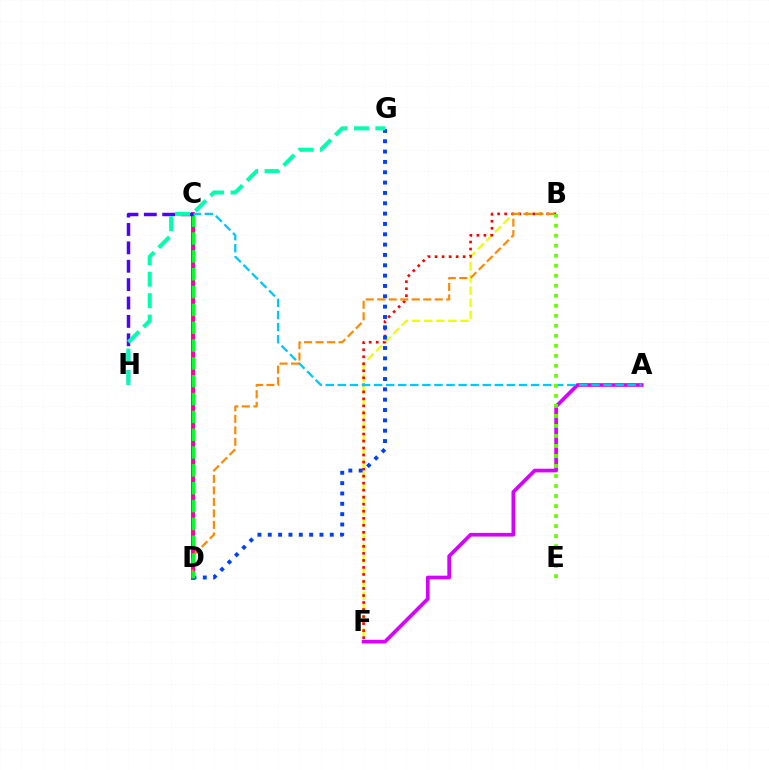{('B', 'F'): [{'color': '#eeff00', 'line_style': 'dashed', 'thickness': 1.64}, {'color': '#ff0000', 'line_style': 'dotted', 'thickness': 1.91}], ('C', 'D'): [{'color': '#ff00a0', 'line_style': 'solid', 'thickness': 2.85}, {'color': '#00ff27', 'line_style': 'dashed', 'thickness': 2.42}], ('A', 'F'): [{'color': '#d600ff', 'line_style': 'solid', 'thickness': 2.65}], ('D', 'G'): [{'color': '#003fff', 'line_style': 'dotted', 'thickness': 2.81}], ('A', 'C'): [{'color': '#00c7ff', 'line_style': 'dashed', 'thickness': 1.64}], ('B', 'D'): [{'color': '#ff8800', 'line_style': 'dashed', 'thickness': 1.56}], ('B', 'E'): [{'color': '#66ff00', 'line_style': 'dotted', 'thickness': 2.72}], ('C', 'H'): [{'color': '#4f00ff', 'line_style': 'dashed', 'thickness': 2.5}], ('G', 'H'): [{'color': '#00ffaf', 'line_style': 'dashed', 'thickness': 2.91}]}